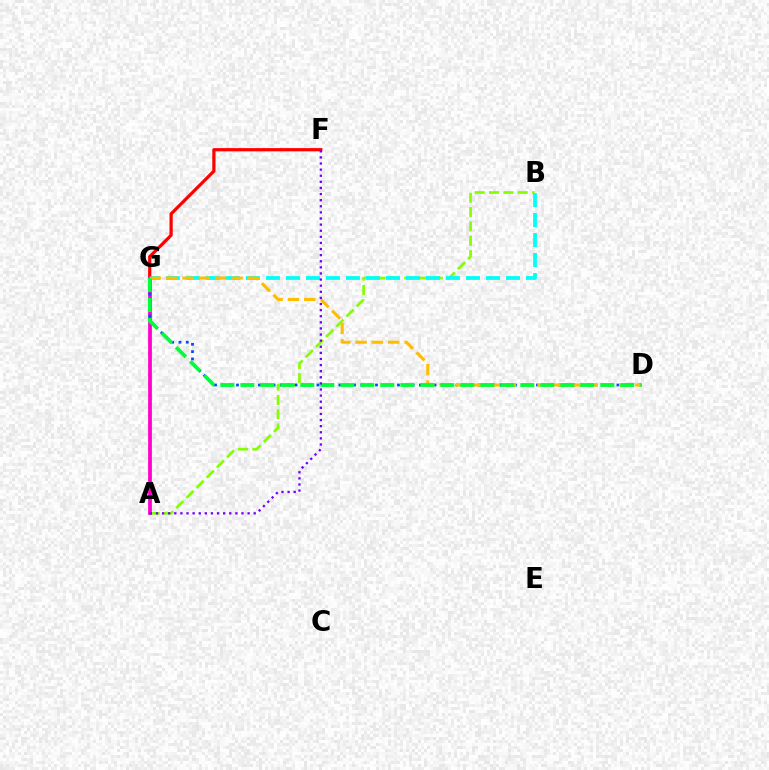{('F', 'G'): [{'color': '#ff0000', 'line_style': 'solid', 'thickness': 2.32}], ('A', 'B'): [{'color': '#84ff00', 'line_style': 'dashed', 'thickness': 1.95}], ('B', 'G'): [{'color': '#00fff6', 'line_style': 'dashed', 'thickness': 2.72}], ('A', 'G'): [{'color': '#ff00cf', 'line_style': 'solid', 'thickness': 2.7}], ('D', 'G'): [{'color': '#004bff', 'line_style': 'dotted', 'thickness': 1.99}, {'color': '#ffbd00', 'line_style': 'dashed', 'thickness': 2.22}, {'color': '#00ff39', 'line_style': 'dashed', 'thickness': 2.72}], ('A', 'F'): [{'color': '#7200ff', 'line_style': 'dotted', 'thickness': 1.66}]}